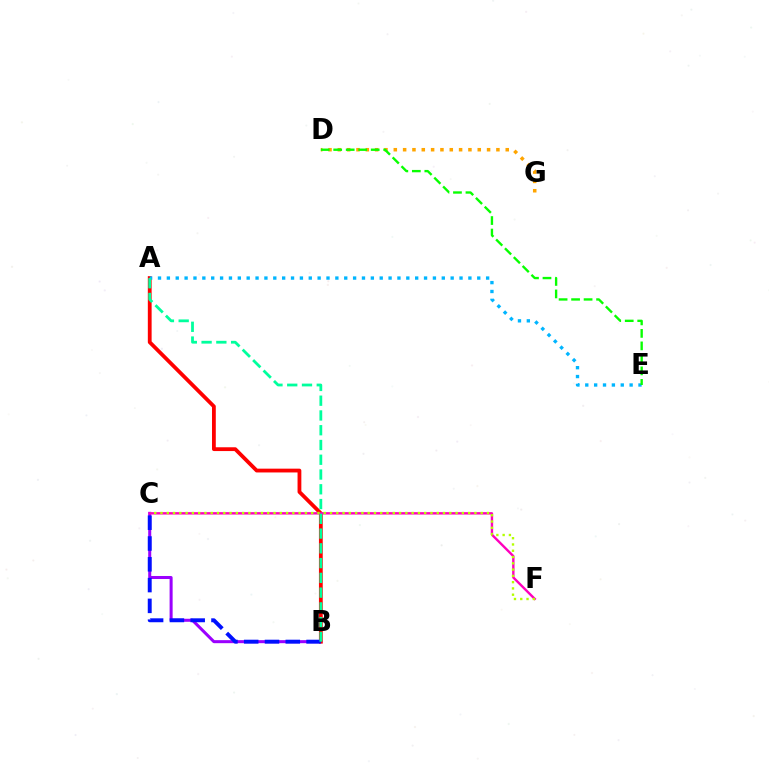{('B', 'C'): [{'color': '#9b00ff', 'line_style': 'solid', 'thickness': 2.18}, {'color': '#0010ff', 'line_style': 'dashed', 'thickness': 2.82}], ('A', 'B'): [{'color': '#ff0000', 'line_style': 'solid', 'thickness': 2.73}, {'color': '#00ff9d', 'line_style': 'dashed', 'thickness': 2.01}], ('C', 'F'): [{'color': '#ff00bd', 'line_style': 'solid', 'thickness': 1.72}, {'color': '#b3ff00', 'line_style': 'dotted', 'thickness': 1.71}], ('D', 'G'): [{'color': '#ffa500', 'line_style': 'dotted', 'thickness': 2.53}], ('A', 'E'): [{'color': '#00b5ff', 'line_style': 'dotted', 'thickness': 2.41}], ('D', 'E'): [{'color': '#08ff00', 'line_style': 'dashed', 'thickness': 1.7}]}